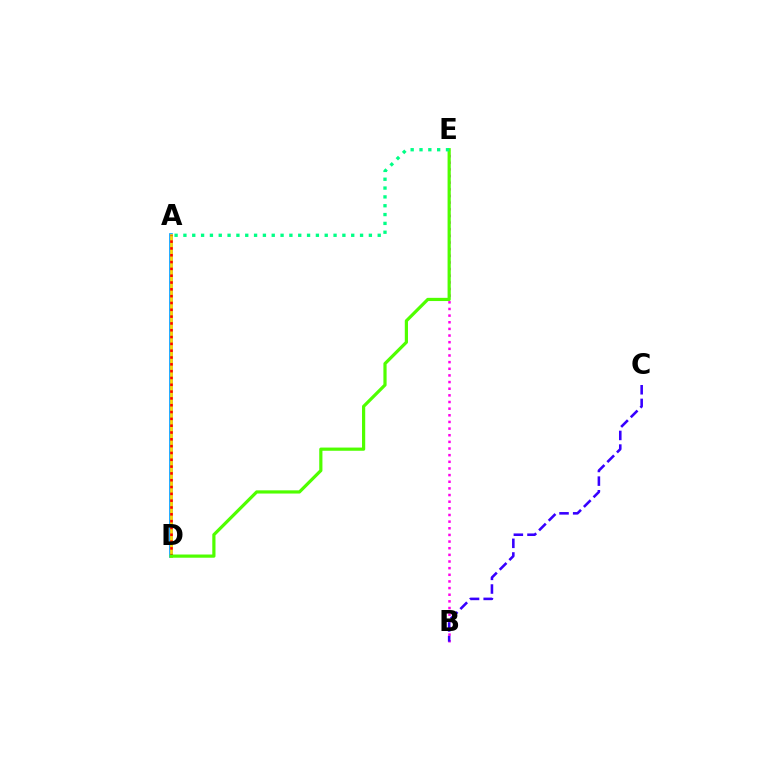{('A', 'D'): [{'color': '#009eff', 'line_style': 'solid', 'thickness': 2.65}, {'color': '#ffd500', 'line_style': 'solid', 'thickness': 1.96}, {'color': '#ff0000', 'line_style': 'dotted', 'thickness': 1.85}], ('B', 'E'): [{'color': '#ff00ed', 'line_style': 'dotted', 'thickness': 1.81}], ('B', 'C'): [{'color': '#3700ff', 'line_style': 'dashed', 'thickness': 1.85}], ('D', 'E'): [{'color': '#4fff00', 'line_style': 'solid', 'thickness': 2.3}], ('A', 'E'): [{'color': '#00ff86', 'line_style': 'dotted', 'thickness': 2.4}]}